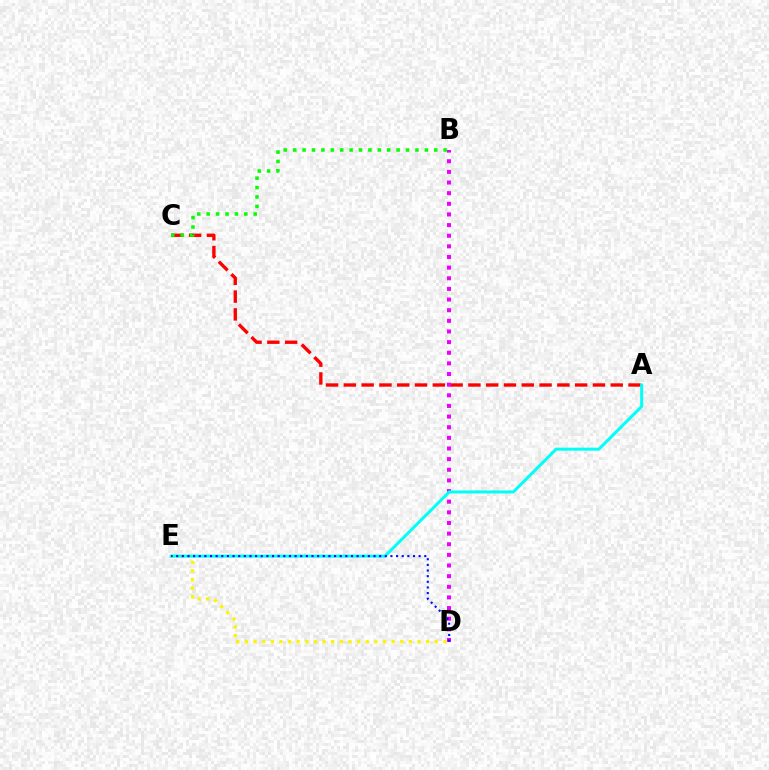{('D', 'E'): [{'color': '#fcf500', 'line_style': 'dotted', 'thickness': 2.34}, {'color': '#0010ff', 'line_style': 'dotted', 'thickness': 1.53}], ('A', 'C'): [{'color': '#ff0000', 'line_style': 'dashed', 'thickness': 2.42}], ('B', 'C'): [{'color': '#08ff00', 'line_style': 'dotted', 'thickness': 2.56}], ('B', 'D'): [{'color': '#ee00ff', 'line_style': 'dotted', 'thickness': 2.89}], ('A', 'E'): [{'color': '#00fff6', 'line_style': 'solid', 'thickness': 2.16}]}